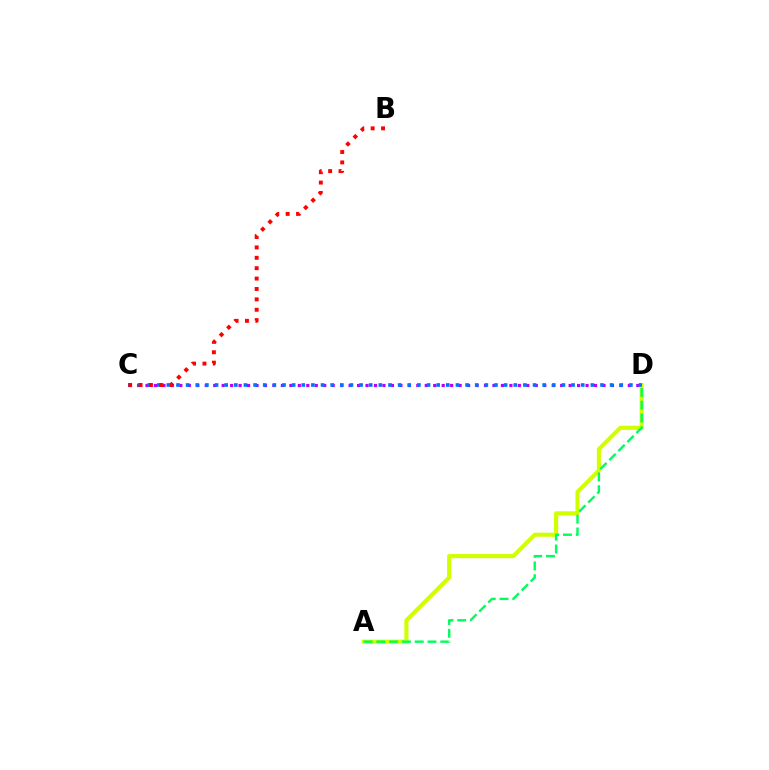{('A', 'D'): [{'color': '#d1ff00', 'line_style': 'solid', 'thickness': 2.97}, {'color': '#00ff5c', 'line_style': 'dashed', 'thickness': 1.74}], ('C', 'D'): [{'color': '#b900ff', 'line_style': 'dotted', 'thickness': 2.3}, {'color': '#0074ff', 'line_style': 'dotted', 'thickness': 2.62}], ('B', 'C'): [{'color': '#ff0000', 'line_style': 'dotted', 'thickness': 2.82}]}